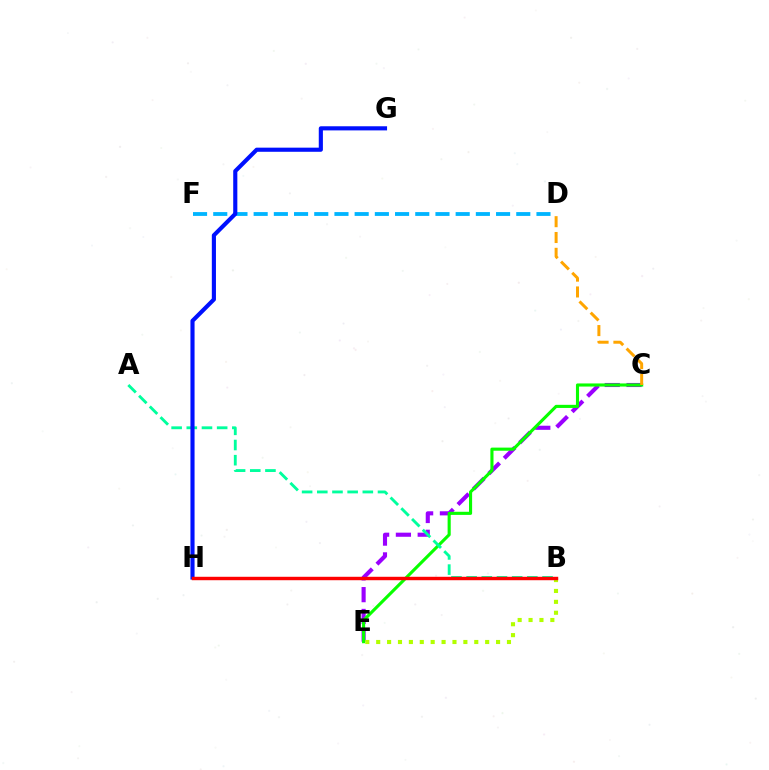{('C', 'E'): [{'color': '#9b00ff', 'line_style': 'dashed', 'thickness': 2.96}, {'color': '#08ff00', 'line_style': 'solid', 'thickness': 2.24}], ('D', 'F'): [{'color': '#00b5ff', 'line_style': 'dashed', 'thickness': 2.74}], ('A', 'B'): [{'color': '#00ff9d', 'line_style': 'dashed', 'thickness': 2.06}], ('B', 'H'): [{'color': '#ff00bd', 'line_style': 'dotted', 'thickness': 2.13}, {'color': '#ff0000', 'line_style': 'solid', 'thickness': 2.47}], ('B', 'E'): [{'color': '#b3ff00', 'line_style': 'dotted', 'thickness': 2.96}], ('C', 'D'): [{'color': '#ffa500', 'line_style': 'dashed', 'thickness': 2.15}], ('G', 'H'): [{'color': '#0010ff', 'line_style': 'solid', 'thickness': 2.97}]}